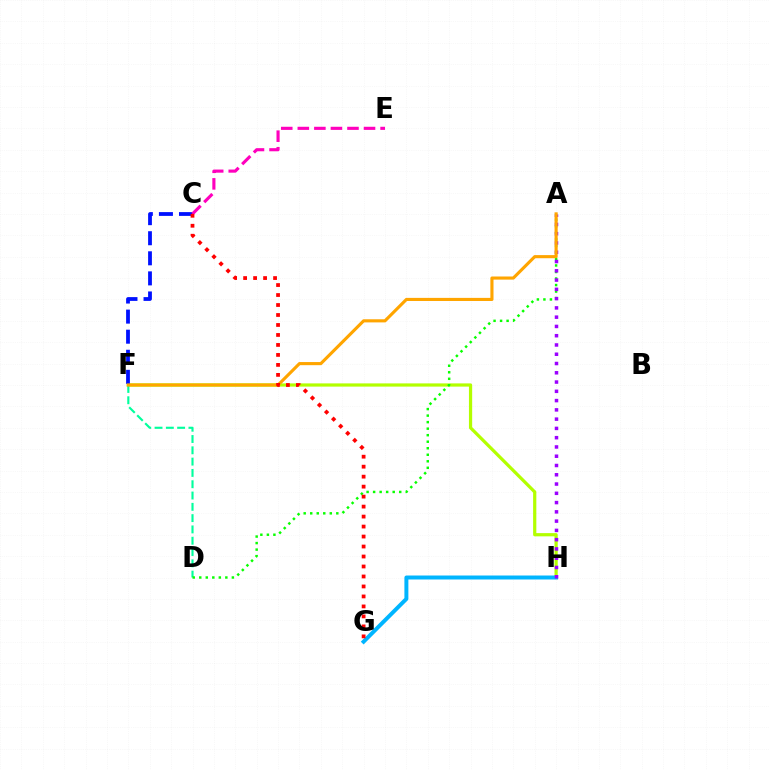{('F', 'H'): [{'color': '#b3ff00', 'line_style': 'solid', 'thickness': 2.32}], ('D', 'F'): [{'color': '#00ff9d', 'line_style': 'dashed', 'thickness': 1.54}], ('G', 'H'): [{'color': '#00b5ff', 'line_style': 'solid', 'thickness': 2.86}], ('C', 'F'): [{'color': '#0010ff', 'line_style': 'dashed', 'thickness': 2.73}], ('A', 'D'): [{'color': '#08ff00', 'line_style': 'dotted', 'thickness': 1.77}], ('A', 'H'): [{'color': '#9b00ff', 'line_style': 'dotted', 'thickness': 2.52}], ('C', 'E'): [{'color': '#ff00bd', 'line_style': 'dashed', 'thickness': 2.25}], ('A', 'F'): [{'color': '#ffa500', 'line_style': 'solid', 'thickness': 2.25}], ('C', 'G'): [{'color': '#ff0000', 'line_style': 'dotted', 'thickness': 2.71}]}